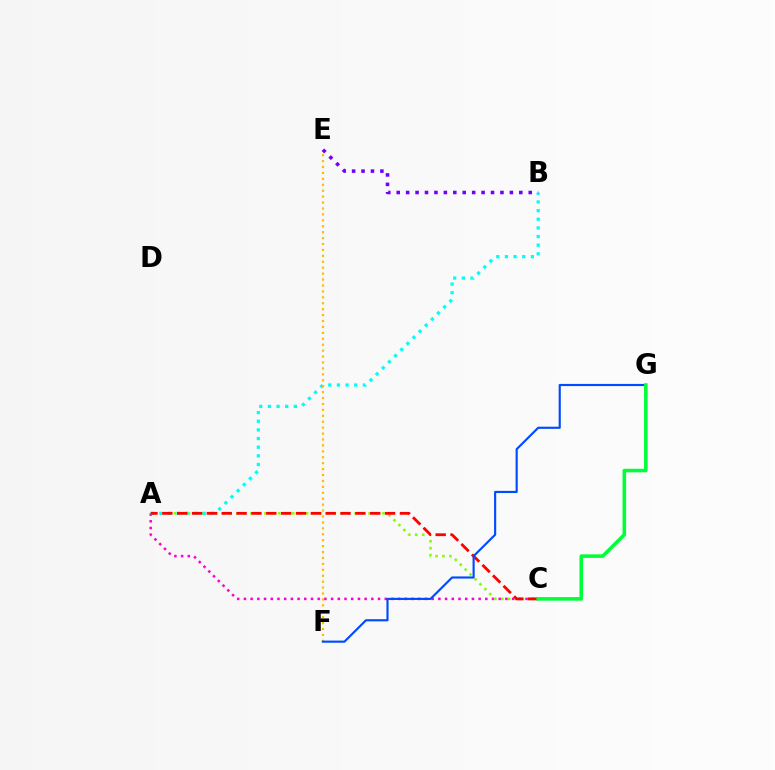{('A', 'C'): [{'color': '#ff00cf', 'line_style': 'dotted', 'thickness': 1.82}, {'color': '#84ff00', 'line_style': 'dotted', 'thickness': 1.89}, {'color': '#ff0000', 'line_style': 'dashed', 'thickness': 2.02}], ('A', 'B'): [{'color': '#00fff6', 'line_style': 'dotted', 'thickness': 2.35}], ('E', 'F'): [{'color': '#ffbd00', 'line_style': 'dotted', 'thickness': 1.61}], ('F', 'G'): [{'color': '#004bff', 'line_style': 'solid', 'thickness': 1.55}], ('C', 'G'): [{'color': '#00ff39', 'line_style': 'solid', 'thickness': 2.57}], ('B', 'E'): [{'color': '#7200ff', 'line_style': 'dotted', 'thickness': 2.56}]}